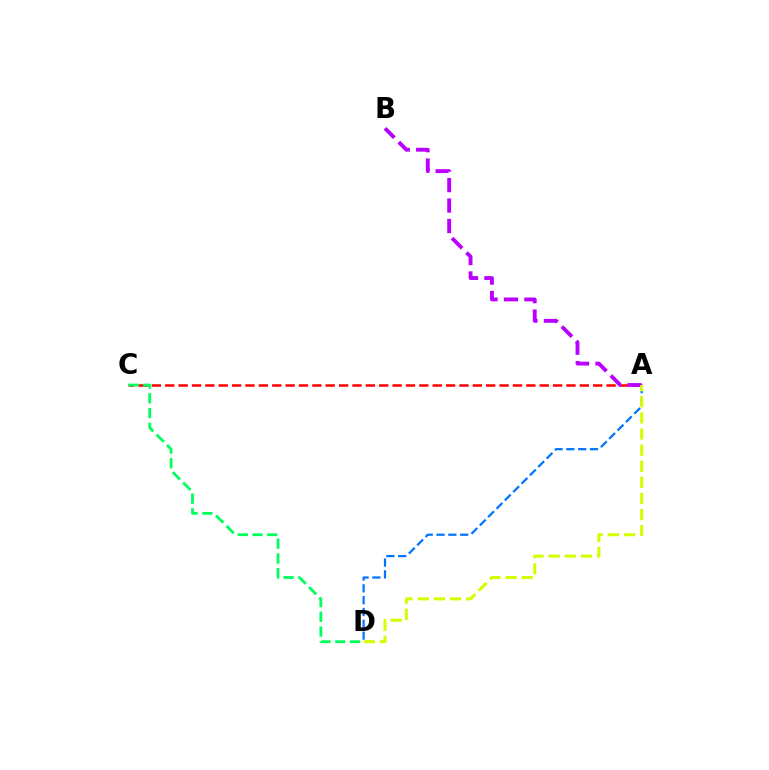{('A', 'C'): [{'color': '#ff0000', 'line_style': 'dashed', 'thickness': 1.82}], ('C', 'D'): [{'color': '#00ff5c', 'line_style': 'dashed', 'thickness': 2.01}], ('A', 'B'): [{'color': '#b900ff', 'line_style': 'dashed', 'thickness': 2.78}], ('A', 'D'): [{'color': '#0074ff', 'line_style': 'dashed', 'thickness': 1.6}, {'color': '#d1ff00', 'line_style': 'dashed', 'thickness': 2.19}]}